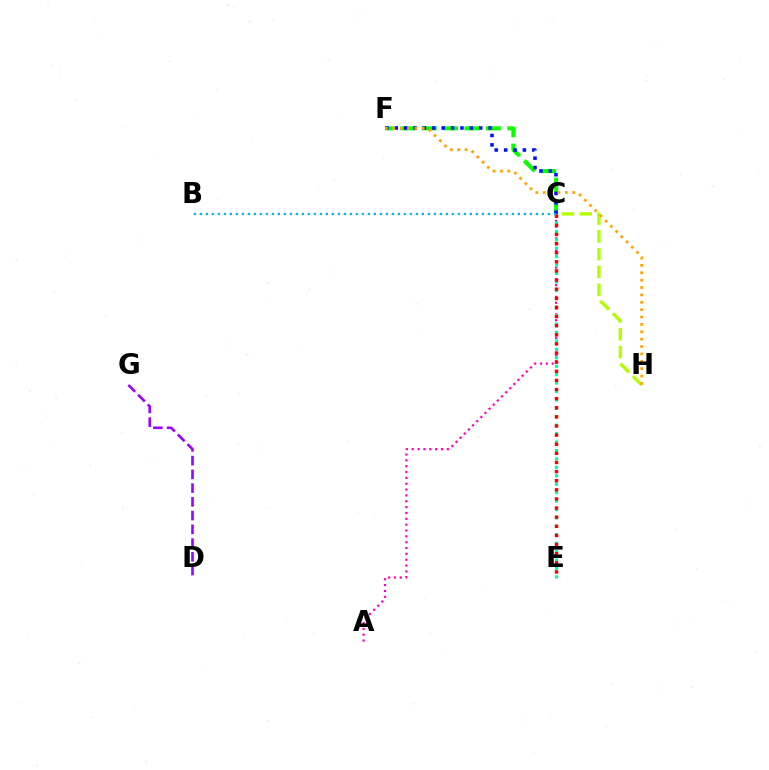{('C', 'F'): [{'color': '#08ff00', 'line_style': 'dashed', 'thickness': 2.91}, {'color': '#0010ff', 'line_style': 'dotted', 'thickness': 2.55}], ('A', 'C'): [{'color': '#ff00bd', 'line_style': 'dotted', 'thickness': 1.59}], ('C', 'H'): [{'color': '#b3ff00', 'line_style': 'dashed', 'thickness': 2.42}], ('C', 'E'): [{'color': '#00ff9d', 'line_style': 'dotted', 'thickness': 2.29}, {'color': '#ff0000', 'line_style': 'dotted', 'thickness': 2.48}], ('F', 'H'): [{'color': '#ffa500', 'line_style': 'dotted', 'thickness': 2.0}], ('D', 'G'): [{'color': '#9b00ff', 'line_style': 'dashed', 'thickness': 1.87}], ('B', 'C'): [{'color': '#00b5ff', 'line_style': 'dotted', 'thickness': 1.63}]}